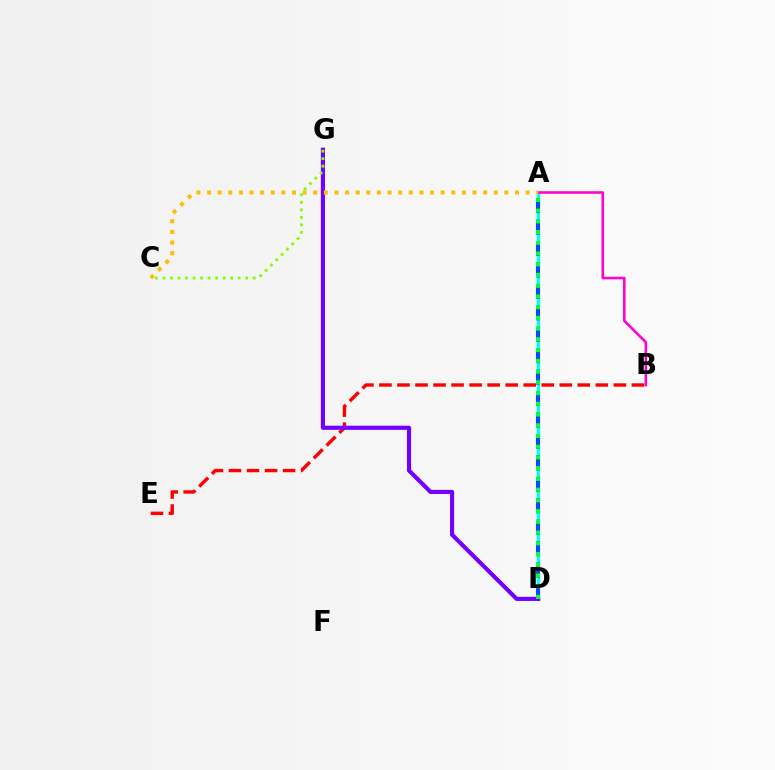{('B', 'E'): [{'color': '#ff0000', 'line_style': 'dashed', 'thickness': 2.45}], ('A', 'D'): [{'color': '#00fff6', 'line_style': 'solid', 'thickness': 2.28}, {'color': '#004bff', 'line_style': 'dashed', 'thickness': 2.91}, {'color': '#00ff39', 'line_style': 'dotted', 'thickness': 2.92}], ('A', 'B'): [{'color': '#ff00cf', 'line_style': 'solid', 'thickness': 1.85}], ('D', 'G'): [{'color': '#7200ff', 'line_style': 'solid', 'thickness': 2.98}], ('A', 'C'): [{'color': '#ffbd00', 'line_style': 'dotted', 'thickness': 2.88}], ('C', 'G'): [{'color': '#84ff00', 'line_style': 'dotted', 'thickness': 2.04}]}